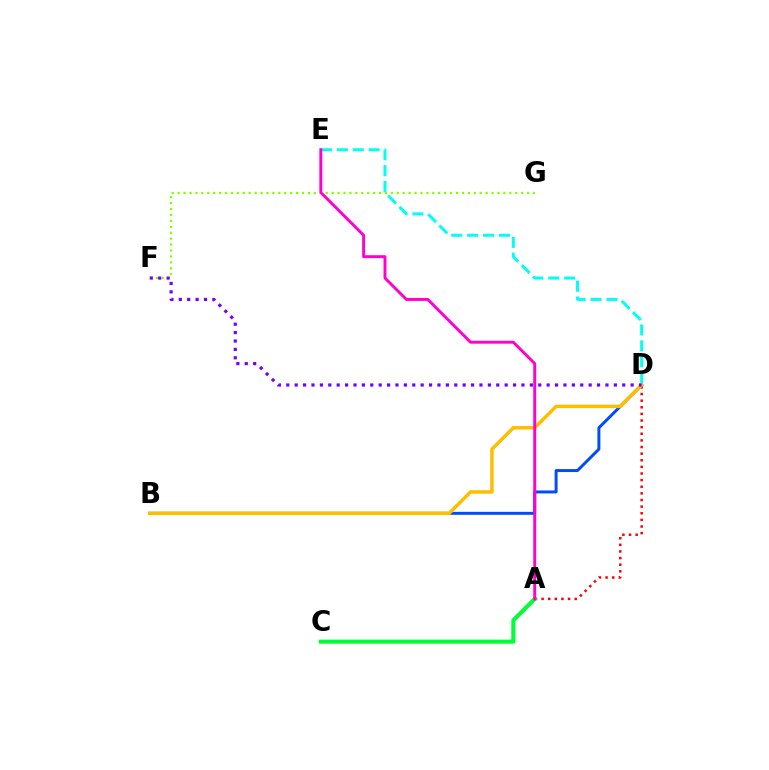{('A', 'D'): [{'color': '#ff0000', 'line_style': 'dotted', 'thickness': 1.8}], ('B', 'D'): [{'color': '#004bff', 'line_style': 'solid', 'thickness': 2.13}, {'color': '#ffbd00', 'line_style': 'solid', 'thickness': 2.5}], ('A', 'C'): [{'color': '#00ff39', 'line_style': 'solid', 'thickness': 2.94}], ('D', 'E'): [{'color': '#00fff6', 'line_style': 'dashed', 'thickness': 2.16}], ('F', 'G'): [{'color': '#84ff00', 'line_style': 'dotted', 'thickness': 1.61}], ('A', 'E'): [{'color': '#ff00cf', 'line_style': 'solid', 'thickness': 2.11}], ('D', 'F'): [{'color': '#7200ff', 'line_style': 'dotted', 'thickness': 2.28}]}